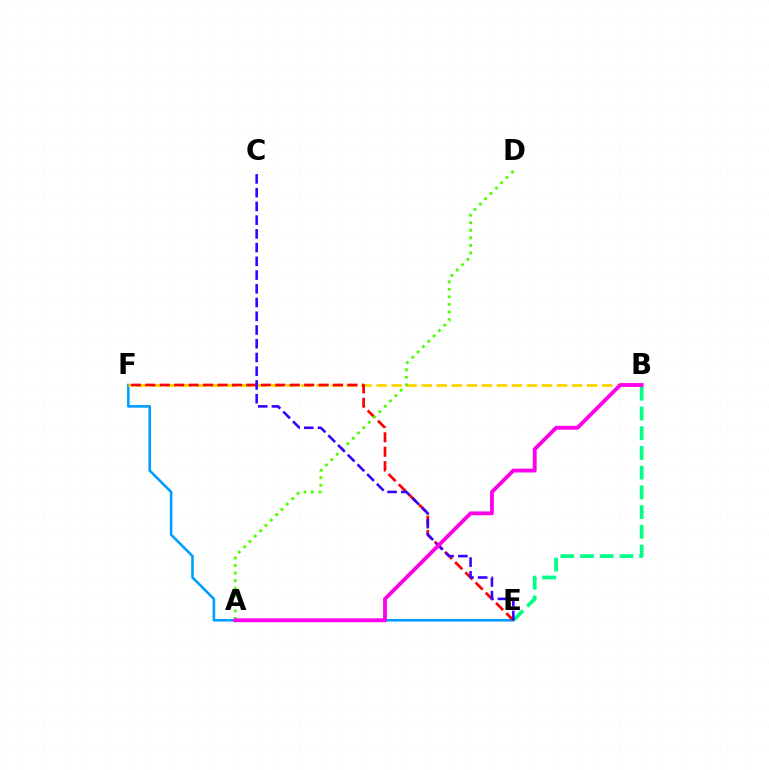{('E', 'F'): [{'color': '#009eff', 'line_style': 'solid', 'thickness': 1.87}, {'color': '#ff0000', 'line_style': 'dashed', 'thickness': 1.96}], ('B', 'E'): [{'color': '#00ff86', 'line_style': 'dashed', 'thickness': 2.68}], ('B', 'F'): [{'color': '#ffd500', 'line_style': 'dashed', 'thickness': 2.04}], ('A', 'D'): [{'color': '#4fff00', 'line_style': 'dotted', 'thickness': 2.05}], ('C', 'E'): [{'color': '#3700ff', 'line_style': 'dashed', 'thickness': 1.87}], ('A', 'B'): [{'color': '#ff00ed', 'line_style': 'solid', 'thickness': 2.77}]}